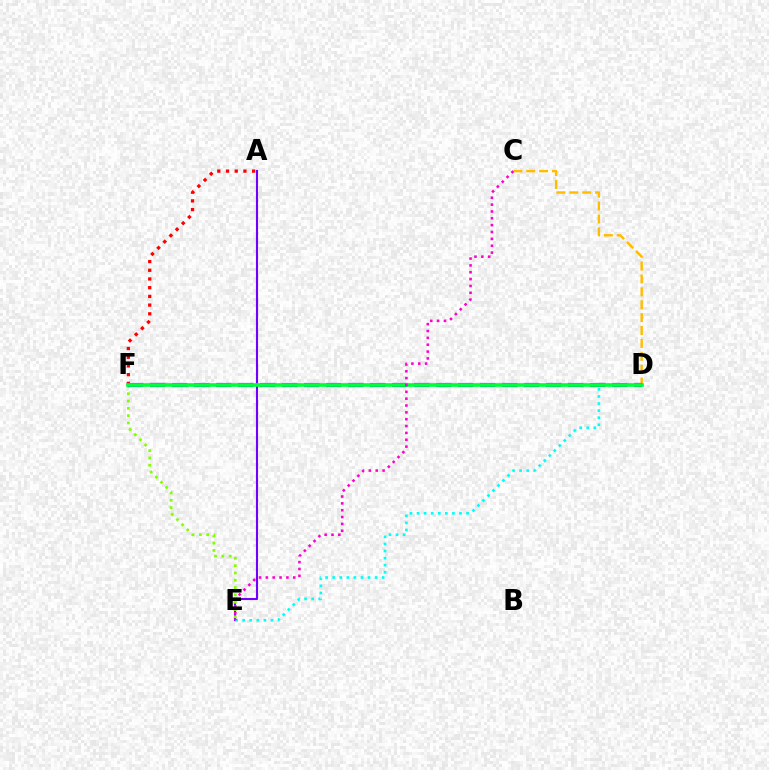{('A', 'E'): [{'color': '#7200ff', 'line_style': 'solid', 'thickness': 1.51}], ('A', 'F'): [{'color': '#ff0000', 'line_style': 'dotted', 'thickness': 2.37}], ('E', 'F'): [{'color': '#84ff00', 'line_style': 'dotted', 'thickness': 1.99}], ('D', 'E'): [{'color': '#00fff6', 'line_style': 'dotted', 'thickness': 1.92}], ('C', 'D'): [{'color': '#ffbd00', 'line_style': 'dashed', 'thickness': 1.75}], ('D', 'F'): [{'color': '#004bff', 'line_style': 'dashed', 'thickness': 2.99}, {'color': '#00ff39', 'line_style': 'solid', 'thickness': 2.63}], ('C', 'E'): [{'color': '#ff00cf', 'line_style': 'dotted', 'thickness': 1.86}]}